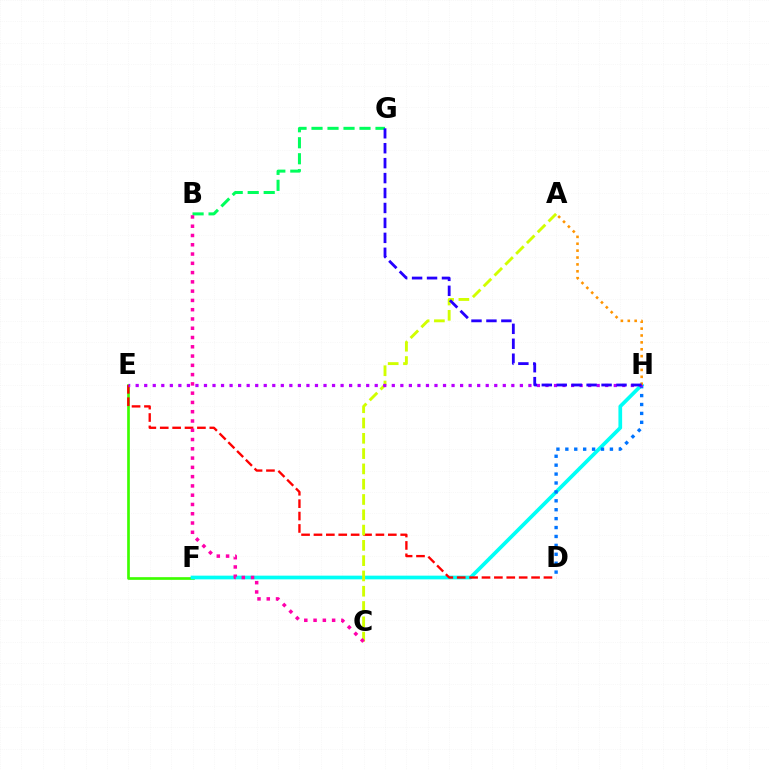{('E', 'F'): [{'color': '#3dff00', 'line_style': 'solid', 'thickness': 1.93}], ('F', 'H'): [{'color': '#00fff6', 'line_style': 'solid', 'thickness': 2.67}], ('B', 'G'): [{'color': '#00ff5c', 'line_style': 'dashed', 'thickness': 2.17}], ('D', 'E'): [{'color': '#ff0000', 'line_style': 'dashed', 'thickness': 1.68}], ('D', 'H'): [{'color': '#0074ff', 'line_style': 'dotted', 'thickness': 2.42}], ('A', 'C'): [{'color': '#d1ff00', 'line_style': 'dashed', 'thickness': 2.08}], ('B', 'C'): [{'color': '#ff00ac', 'line_style': 'dotted', 'thickness': 2.52}], ('E', 'H'): [{'color': '#b900ff', 'line_style': 'dotted', 'thickness': 2.32}], ('A', 'H'): [{'color': '#ff9400', 'line_style': 'dotted', 'thickness': 1.87}], ('G', 'H'): [{'color': '#2500ff', 'line_style': 'dashed', 'thickness': 2.03}]}